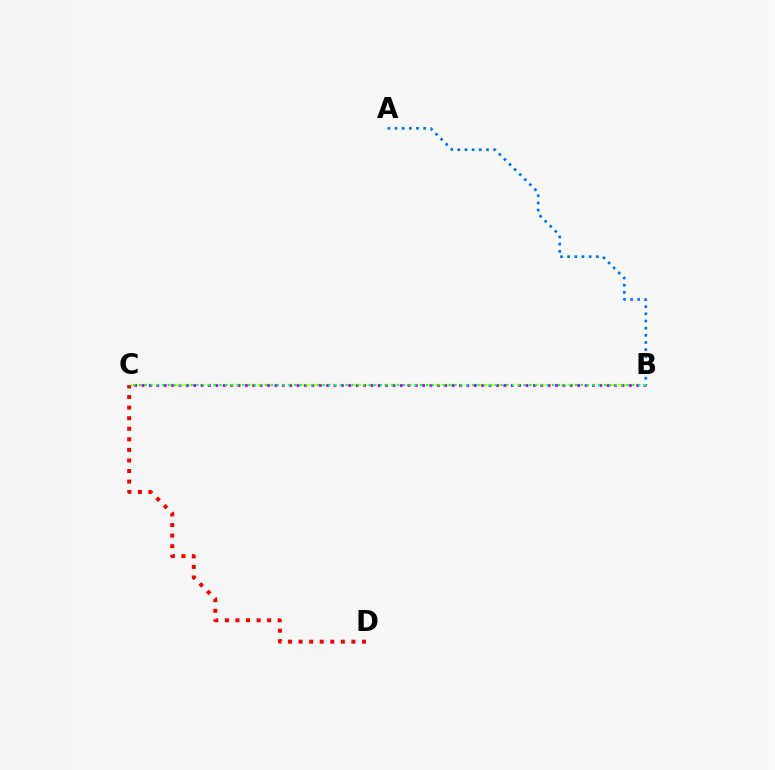{('B', 'C'): [{'color': '#d1ff00', 'line_style': 'dotted', 'thickness': 1.72}, {'color': '#b900ff', 'line_style': 'dotted', 'thickness': 2.01}, {'color': '#00ff5c', 'line_style': 'dotted', 'thickness': 1.56}], ('A', 'B'): [{'color': '#0074ff', 'line_style': 'dotted', 'thickness': 1.95}], ('C', 'D'): [{'color': '#ff0000', 'line_style': 'dotted', 'thickness': 2.87}]}